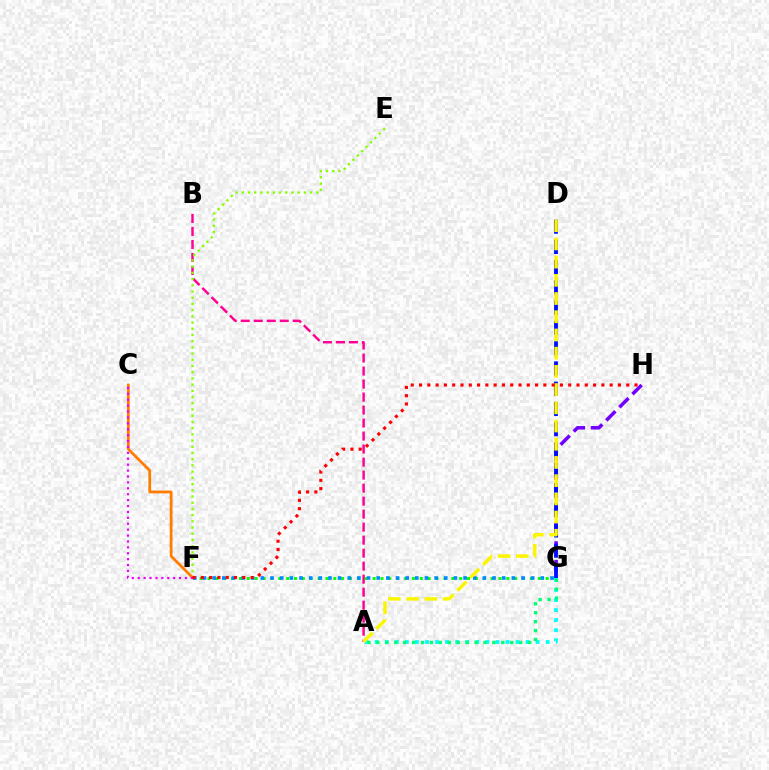{('A', 'B'): [{'color': '#ff0094', 'line_style': 'dashed', 'thickness': 1.77}], ('F', 'G'): [{'color': '#08ff00', 'line_style': 'dotted', 'thickness': 2.14}, {'color': '#008cff', 'line_style': 'dotted', 'thickness': 2.62}], ('E', 'F'): [{'color': '#84ff00', 'line_style': 'dotted', 'thickness': 1.69}], ('G', 'H'): [{'color': '#7200ff', 'line_style': 'dashed', 'thickness': 2.52}], ('A', 'G'): [{'color': '#00fff6', 'line_style': 'dotted', 'thickness': 2.73}, {'color': '#00ff74', 'line_style': 'dotted', 'thickness': 2.42}], ('C', 'F'): [{'color': '#ff7c00', 'line_style': 'solid', 'thickness': 1.99}, {'color': '#ee00ff', 'line_style': 'dotted', 'thickness': 1.6}], ('D', 'G'): [{'color': '#0010ff', 'line_style': 'dashed', 'thickness': 2.75}], ('A', 'D'): [{'color': '#fcf500', 'line_style': 'dashed', 'thickness': 2.47}], ('F', 'H'): [{'color': '#ff0000', 'line_style': 'dotted', 'thickness': 2.25}]}